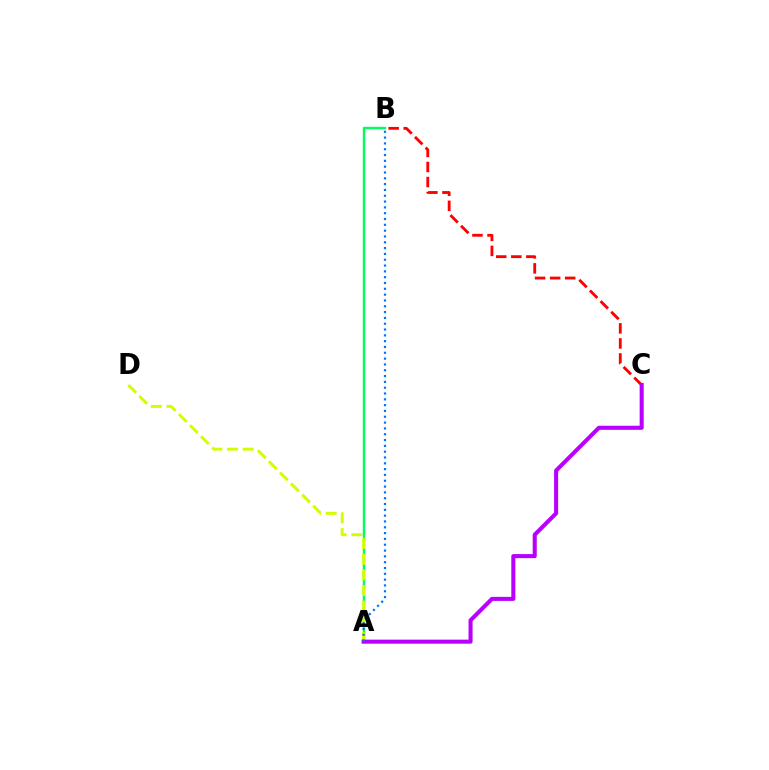{('B', 'C'): [{'color': '#ff0000', 'line_style': 'dashed', 'thickness': 2.05}], ('A', 'B'): [{'color': '#00ff5c', 'line_style': 'solid', 'thickness': 1.74}, {'color': '#0074ff', 'line_style': 'dotted', 'thickness': 1.58}], ('A', 'D'): [{'color': '#d1ff00', 'line_style': 'dashed', 'thickness': 2.13}], ('A', 'C'): [{'color': '#b900ff', 'line_style': 'solid', 'thickness': 2.92}]}